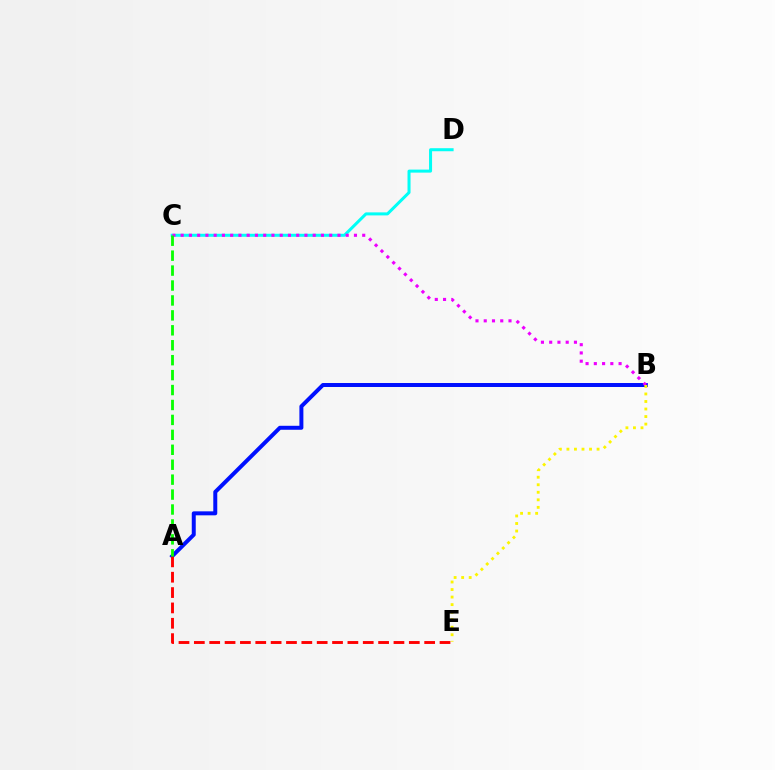{('A', 'B'): [{'color': '#0010ff', 'line_style': 'solid', 'thickness': 2.86}], ('C', 'D'): [{'color': '#00fff6', 'line_style': 'solid', 'thickness': 2.18}], ('B', 'C'): [{'color': '#ee00ff', 'line_style': 'dotted', 'thickness': 2.24}], ('B', 'E'): [{'color': '#fcf500', 'line_style': 'dotted', 'thickness': 2.05}], ('A', 'E'): [{'color': '#ff0000', 'line_style': 'dashed', 'thickness': 2.09}], ('A', 'C'): [{'color': '#08ff00', 'line_style': 'dashed', 'thickness': 2.03}]}